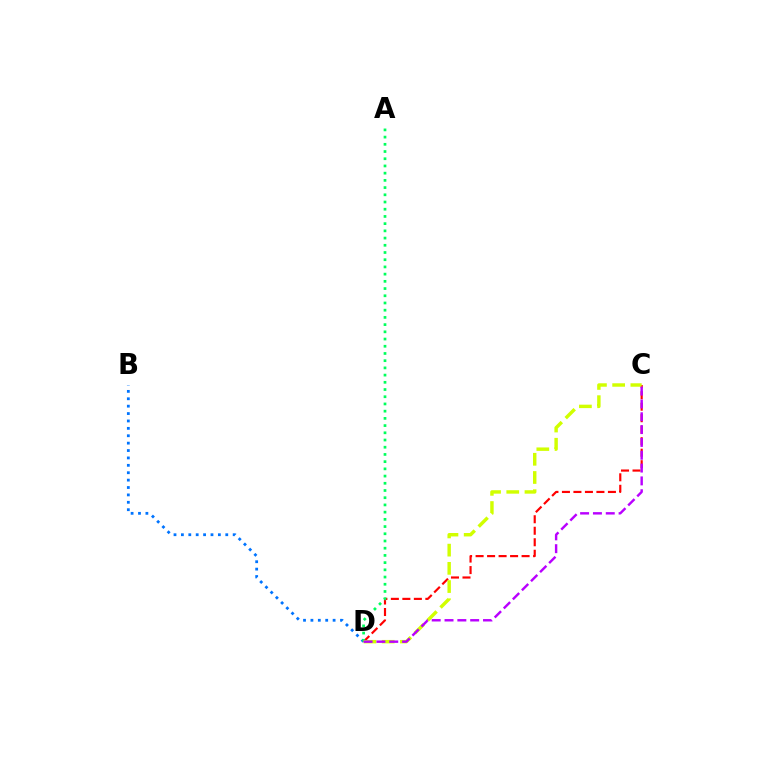{('B', 'D'): [{'color': '#0074ff', 'line_style': 'dotted', 'thickness': 2.01}], ('C', 'D'): [{'color': '#ff0000', 'line_style': 'dashed', 'thickness': 1.56}, {'color': '#d1ff00', 'line_style': 'dashed', 'thickness': 2.47}, {'color': '#b900ff', 'line_style': 'dashed', 'thickness': 1.74}], ('A', 'D'): [{'color': '#00ff5c', 'line_style': 'dotted', 'thickness': 1.96}]}